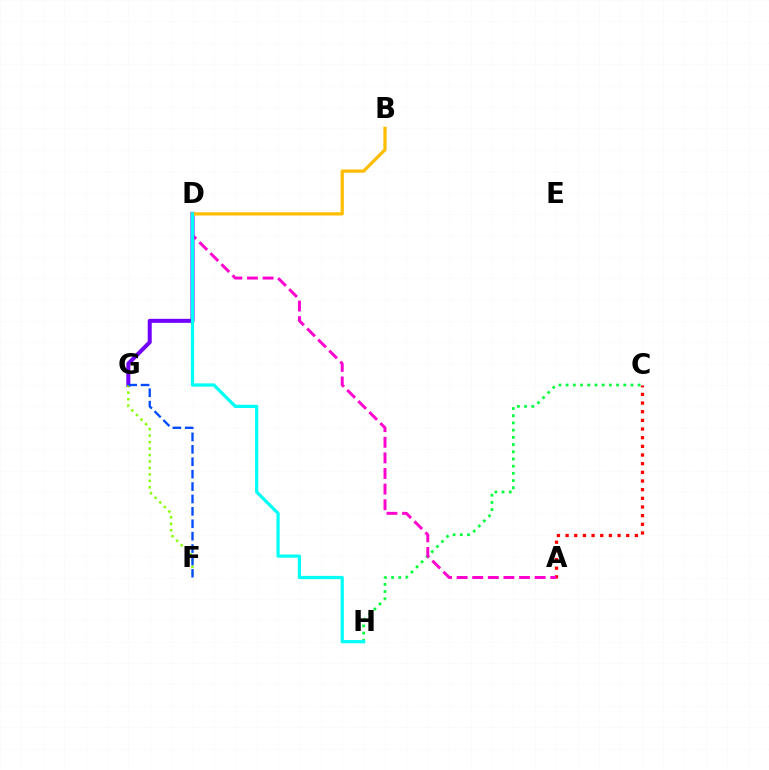{('A', 'C'): [{'color': '#ff0000', 'line_style': 'dotted', 'thickness': 2.35}], ('C', 'H'): [{'color': '#00ff39', 'line_style': 'dotted', 'thickness': 1.96}], ('A', 'D'): [{'color': '#ff00cf', 'line_style': 'dashed', 'thickness': 2.12}], ('D', 'G'): [{'color': '#7200ff', 'line_style': 'solid', 'thickness': 2.89}], ('F', 'G'): [{'color': '#84ff00', 'line_style': 'dotted', 'thickness': 1.76}, {'color': '#004bff', 'line_style': 'dashed', 'thickness': 1.69}], ('B', 'D'): [{'color': '#ffbd00', 'line_style': 'solid', 'thickness': 2.34}], ('D', 'H'): [{'color': '#00fff6', 'line_style': 'solid', 'thickness': 2.33}]}